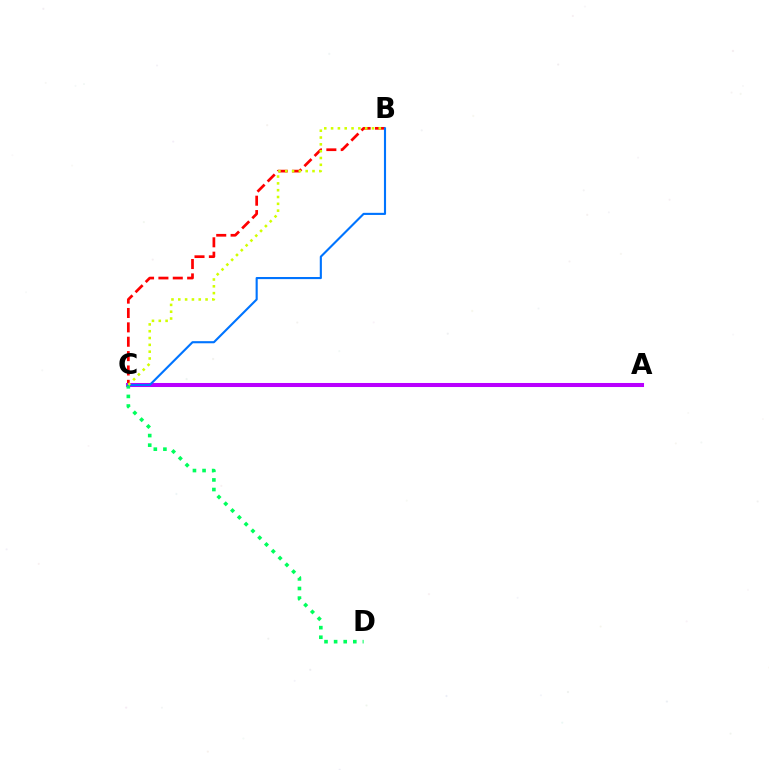{('B', 'C'): [{'color': '#ff0000', 'line_style': 'dashed', 'thickness': 1.95}, {'color': '#0074ff', 'line_style': 'solid', 'thickness': 1.53}, {'color': '#d1ff00', 'line_style': 'dotted', 'thickness': 1.85}], ('A', 'C'): [{'color': '#b900ff', 'line_style': 'solid', 'thickness': 2.91}], ('C', 'D'): [{'color': '#00ff5c', 'line_style': 'dotted', 'thickness': 2.61}]}